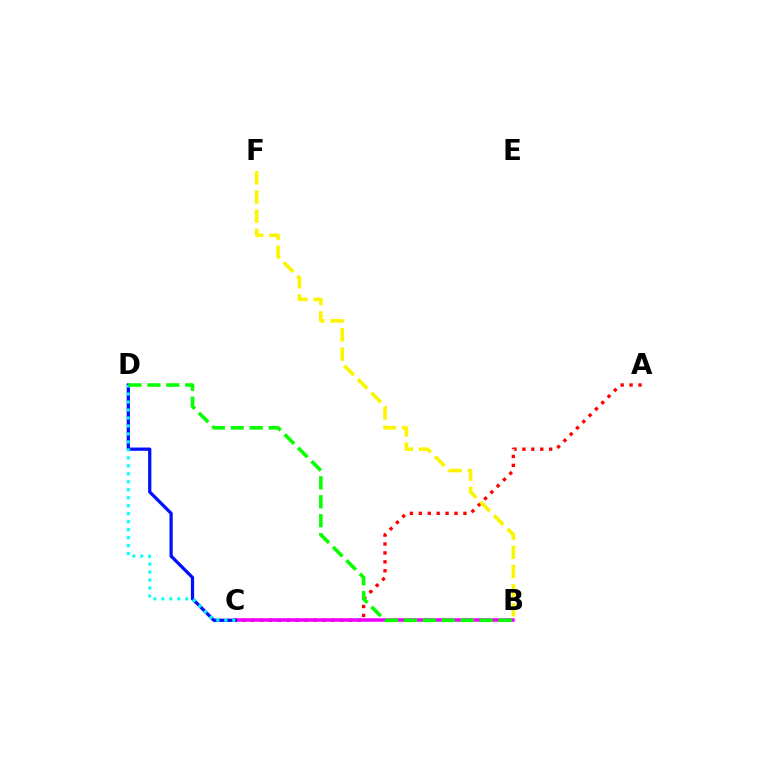{('A', 'C'): [{'color': '#ff0000', 'line_style': 'dotted', 'thickness': 2.42}], ('B', 'F'): [{'color': '#fcf500', 'line_style': 'dashed', 'thickness': 2.6}], ('B', 'C'): [{'color': '#ee00ff', 'line_style': 'solid', 'thickness': 2.53}], ('C', 'D'): [{'color': '#0010ff', 'line_style': 'solid', 'thickness': 2.35}, {'color': '#00fff6', 'line_style': 'dotted', 'thickness': 2.17}], ('B', 'D'): [{'color': '#08ff00', 'line_style': 'dashed', 'thickness': 2.57}]}